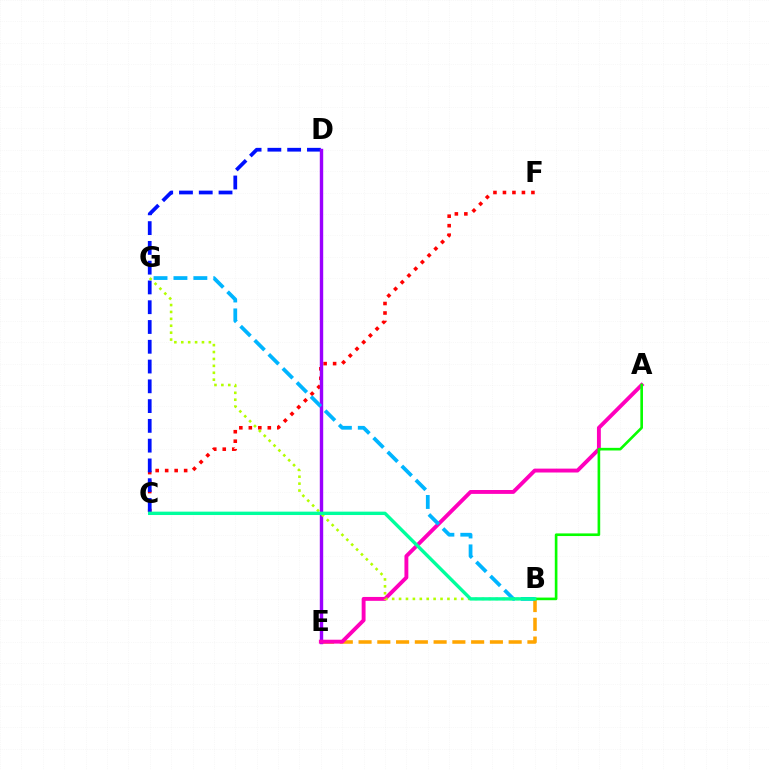{('C', 'F'): [{'color': '#ff0000', 'line_style': 'dotted', 'thickness': 2.58}], ('B', 'E'): [{'color': '#ffa500', 'line_style': 'dashed', 'thickness': 2.55}], ('C', 'D'): [{'color': '#0010ff', 'line_style': 'dashed', 'thickness': 2.69}], ('D', 'E'): [{'color': '#9b00ff', 'line_style': 'solid', 'thickness': 2.45}], ('A', 'E'): [{'color': '#ff00bd', 'line_style': 'solid', 'thickness': 2.8}], ('B', 'G'): [{'color': '#b3ff00', 'line_style': 'dotted', 'thickness': 1.88}, {'color': '#00b5ff', 'line_style': 'dashed', 'thickness': 2.71}], ('A', 'B'): [{'color': '#08ff00', 'line_style': 'solid', 'thickness': 1.9}], ('B', 'C'): [{'color': '#00ff9d', 'line_style': 'solid', 'thickness': 2.43}]}